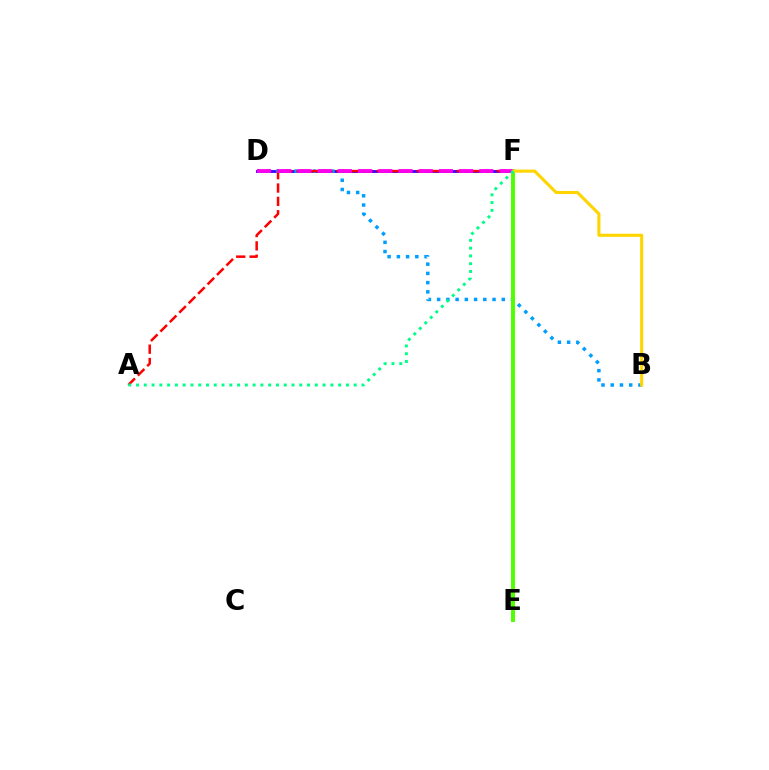{('D', 'F'): [{'color': '#3700ff', 'line_style': 'solid', 'thickness': 2.04}, {'color': '#ff00ed', 'line_style': 'dashed', 'thickness': 2.74}], ('B', 'D'): [{'color': '#009eff', 'line_style': 'dotted', 'thickness': 2.51}], ('A', 'F'): [{'color': '#ff0000', 'line_style': 'dashed', 'thickness': 1.81}, {'color': '#00ff86', 'line_style': 'dotted', 'thickness': 2.11}], ('E', 'F'): [{'color': '#4fff00', 'line_style': 'solid', 'thickness': 2.84}], ('B', 'F'): [{'color': '#ffd500', 'line_style': 'solid', 'thickness': 2.23}]}